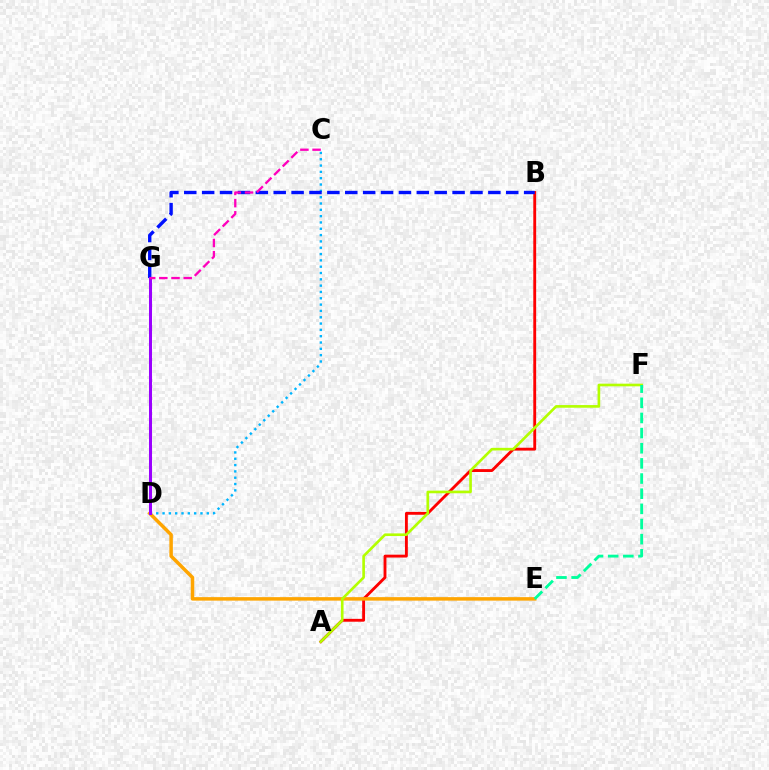{('A', 'B'): [{'color': '#ff0000', 'line_style': 'solid', 'thickness': 2.06}], ('D', 'E'): [{'color': '#ffa500', 'line_style': 'solid', 'thickness': 2.51}], ('A', 'F'): [{'color': '#b3ff00', 'line_style': 'solid', 'thickness': 1.91}], ('E', 'F'): [{'color': '#00ff9d', 'line_style': 'dashed', 'thickness': 2.06}], ('C', 'D'): [{'color': '#00b5ff', 'line_style': 'dotted', 'thickness': 1.72}], ('B', 'G'): [{'color': '#0010ff', 'line_style': 'dashed', 'thickness': 2.43}], ('D', 'G'): [{'color': '#08ff00', 'line_style': 'solid', 'thickness': 2.03}, {'color': '#9b00ff', 'line_style': 'solid', 'thickness': 2.18}], ('C', 'G'): [{'color': '#ff00bd', 'line_style': 'dashed', 'thickness': 1.65}]}